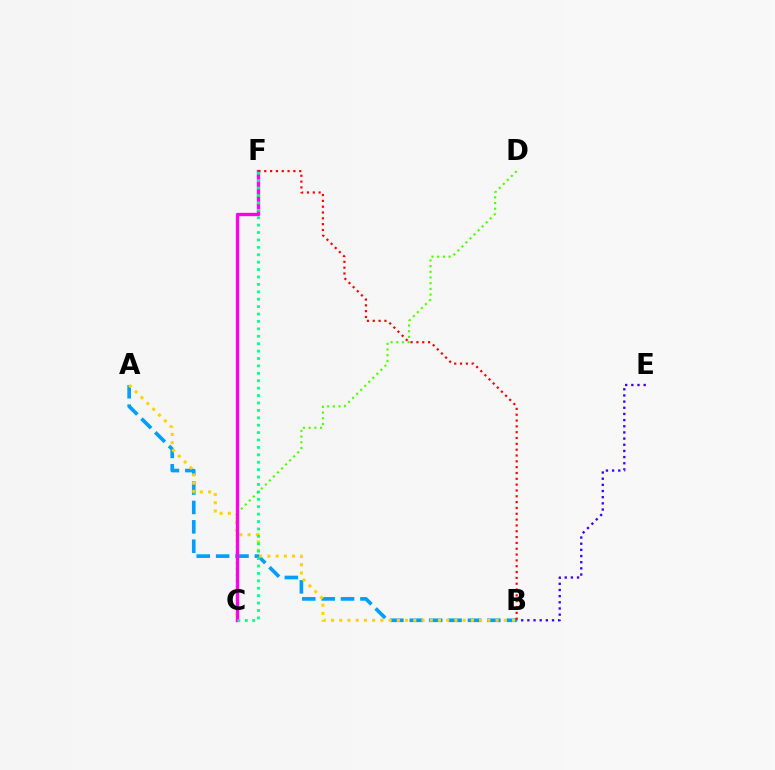{('A', 'B'): [{'color': '#009eff', 'line_style': 'dashed', 'thickness': 2.63}, {'color': '#ffd500', 'line_style': 'dotted', 'thickness': 2.24}], ('C', 'D'): [{'color': '#4fff00', 'line_style': 'dotted', 'thickness': 1.55}], ('B', 'E'): [{'color': '#3700ff', 'line_style': 'dotted', 'thickness': 1.67}], ('C', 'F'): [{'color': '#ff00ed', 'line_style': 'solid', 'thickness': 2.38}, {'color': '#00ff86', 'line_style': 'dotted', 'thickness': 2.01}], ('B', 'F'): [{'color': '#ff0000', 'line_style': 'dotted', 'thickness': 1.58}]}